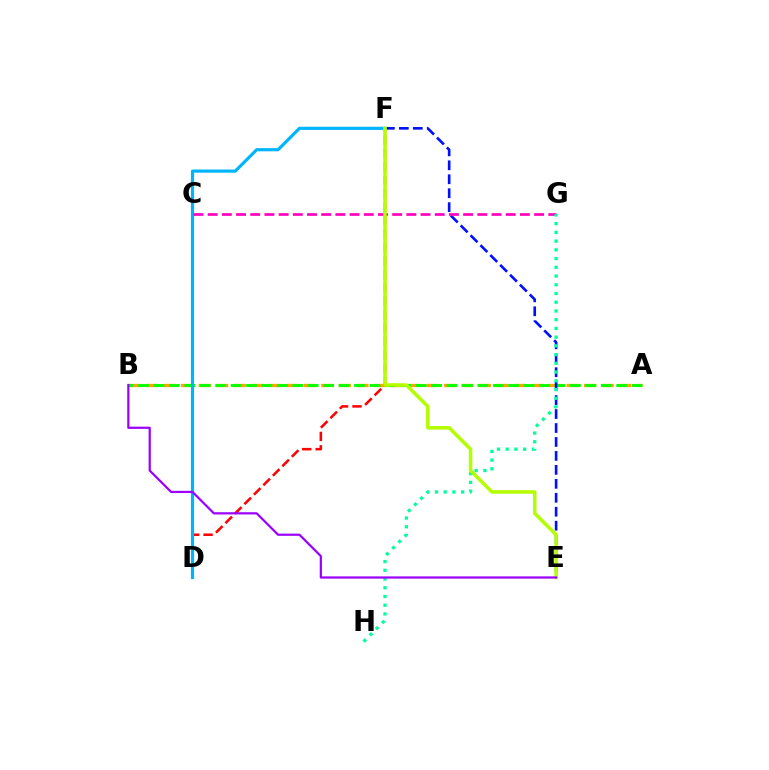{('A', 'B'): [{'color': '#ffa500', 'line_style': 'dashed', 'thickness': 2.38}, {'color': '#08ff00', 'line_style': 'dashed', 'thickness': 2.1}], ('E', 'F'): [{'color': '#0010ff', 'line_style': 'dashed', 'thickness': 1.9}, {'color': '#b3ff00', 'line_style': 'solid', 'thickness': 2.52}], ('D', 'F'): [{'color': '#ff0000', 'line_style': 'dashed', 'thickness': 1.82}, {'color': '#00b5ff', 'line_style': 'solid', 'thickness': 2.28}], ('C', 'G'): [{'color': '#ff00bd', 'line_style': 'dashed', 'thickness': 1.93}], ('G', 'H'): [{'color': '#00ff9d', 'line_style': 'dotted', 'thickness': 2.37}], ('B', 'E'): [{'color': '#9b00ff', 'line_style': 'solid', 'thickness': 1.6}]}